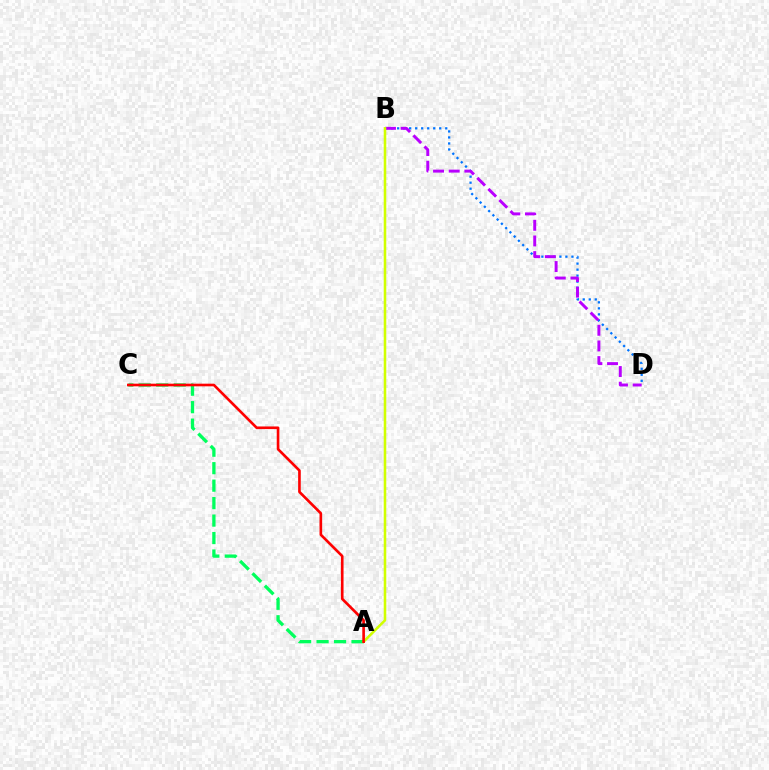{('B', 'D'): [{'color': '#0074ff', 'line_style': 'dotted', 'thickness': 1.63}, {'color': '#b900ff', 'line_style': 'dashed', 'thickness': 2.13}], ('A', 'C'): [{'color': '#00ff5c', 'line_style': 'dashed', 'thickness': 2.37}, {'color': '#ff0000', 'line_style': 'solid', 'thickness': 1.9}], ('A', 'B'): [{'color': '#d1ff00', 'line_style': 'solid', 'thickness': 1.84}]}